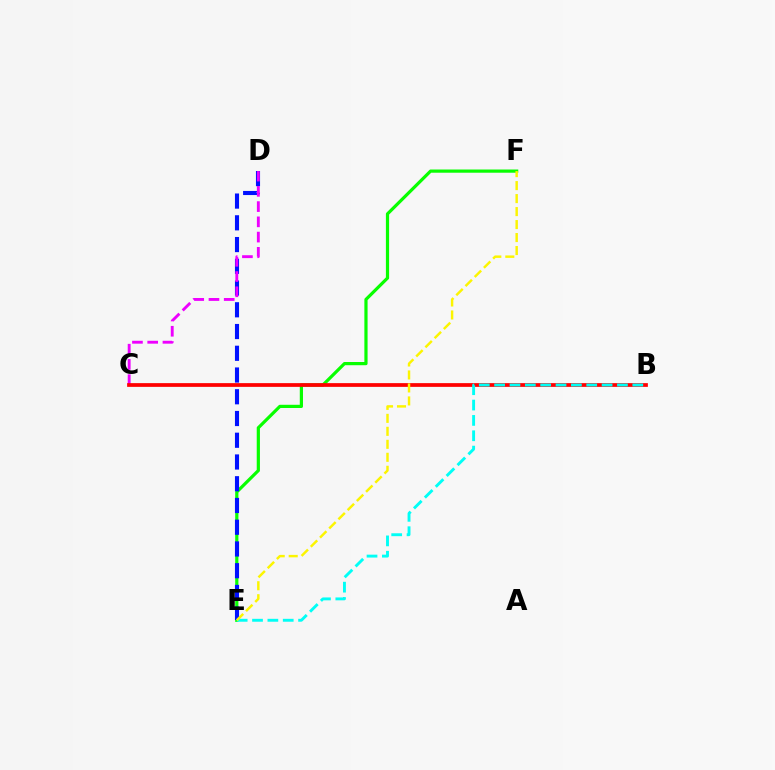{('E', 'F'): [{'color': '#08ff00', 'line_style': 'solid', 'thickness': 2.31}, {'color': '#fcf500', 'line_style': 'dashed', 'thickness': 1.76}], ('D', 'E'): [{'color': '#0010ff', 'line_style': 'dashed', 'thickness': 2.95}], ('C', 'D'): [{'color': '#ee00ff', 'line_style': 'dashed', 'thickness': 2.07}], ('B', 'C'): [{'color': '#ff0000', 'line_style': 'solid', 'thickness': 2.69}], ('B', 'E'): [{'color': '#00fff6', 'line_style': 'dashed', 'thickness': 2.09}]}